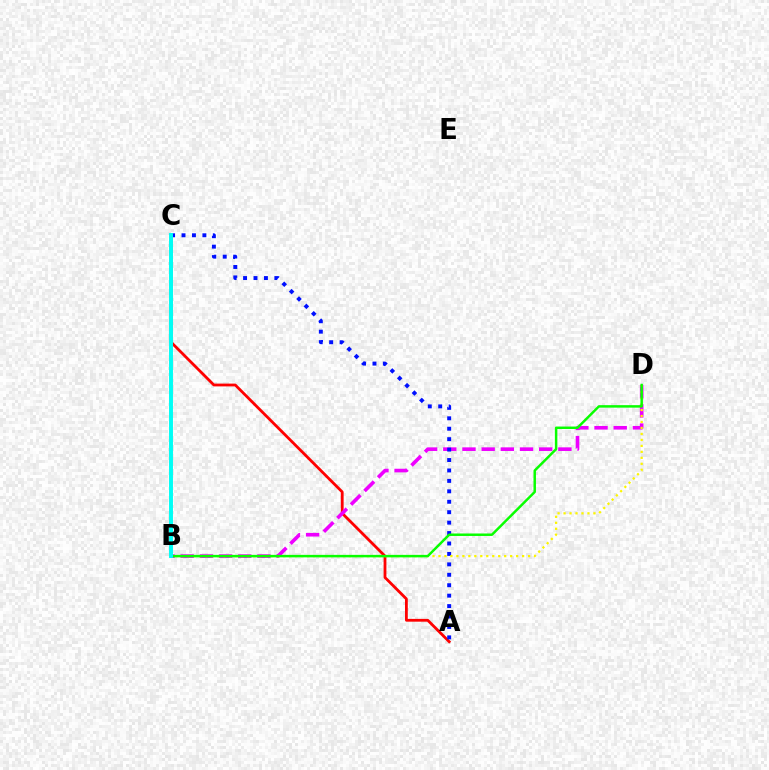{('A', 'C'): [{'color': '#ff0000', 'line_style': 'solid', 'thickness': 2.01}, {'color': '#0010ff', 'line_style': 'dotted', 'thickness': 2.83}], ('B', 'D'): [{'color': '#ee00ff', 'line_style': 'dashed', 'thickness': 2.61}, {'color': '#fcf500', 'line_style': 'dotted', 'thickness': 1.62}, {'color': '#08ff00', 'line_style': 'solid', 'thickness': 1.78}], ('B', 'C'): [{'color': '#00fff6', 'line_style': 'solid', 'thickness': 2.83}]}